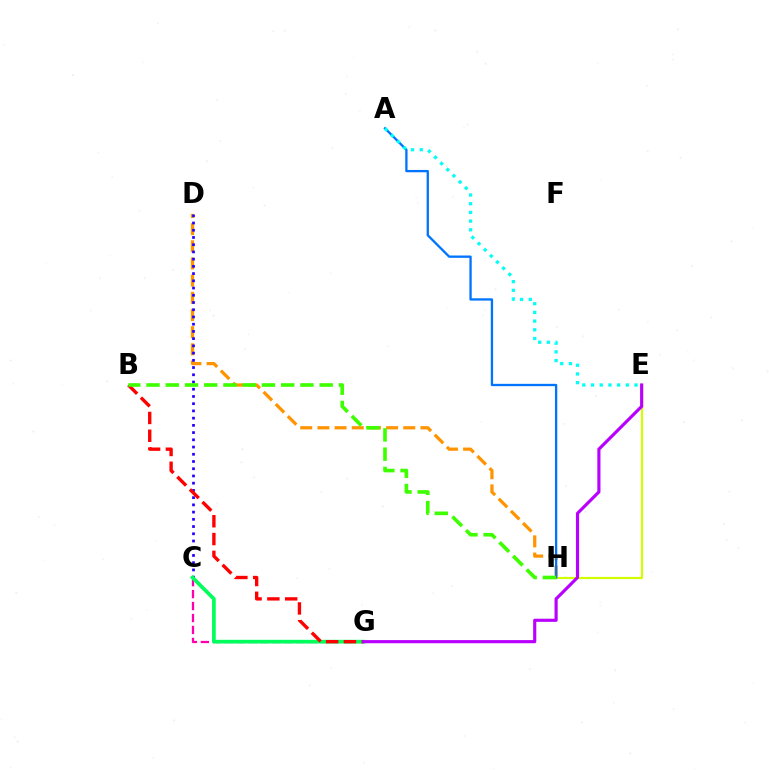{('C', 'G'): [{'color': '#ff00ac', 'line_style': 'dashed', 'thickness': 1.62}, {'color': '#00ff5c', 'line_style': 'solid', 'thickness': 2.65}], ('E', 'H'): [{'color': '#d1ff00', 'line_style': 'solid', 'thickness': 1.57}], ('D', 'H'): [{'color': '#ff9400', 'line_style': 'dashed', 'thickness': 2.33}], ('A', 'H'): [{'color': '#0074ff', 'line_style': 'solid', 'thickness': 1.66}], ('C', 'D'): [{'color': '#2500ff', 'line_style': 'dotted', 'thickness': 1.96}], ('B', 'G'): [{'color': '#ff0000', 'line_style': 'dashed', 'thickness': 2.42}], ('A', 'E'): [{'color': '#00fff6', 'line_style': 'dotted', 'thickness': 2.36}], ('B', 'H'): [{'color': '#3dff00', 'line_style': 'dashed', 'thickness': 2.61}], ('E', 'G'): [{'color': '#b900ff', 'line_style': 'solid', 'thickness': 2.26}]}